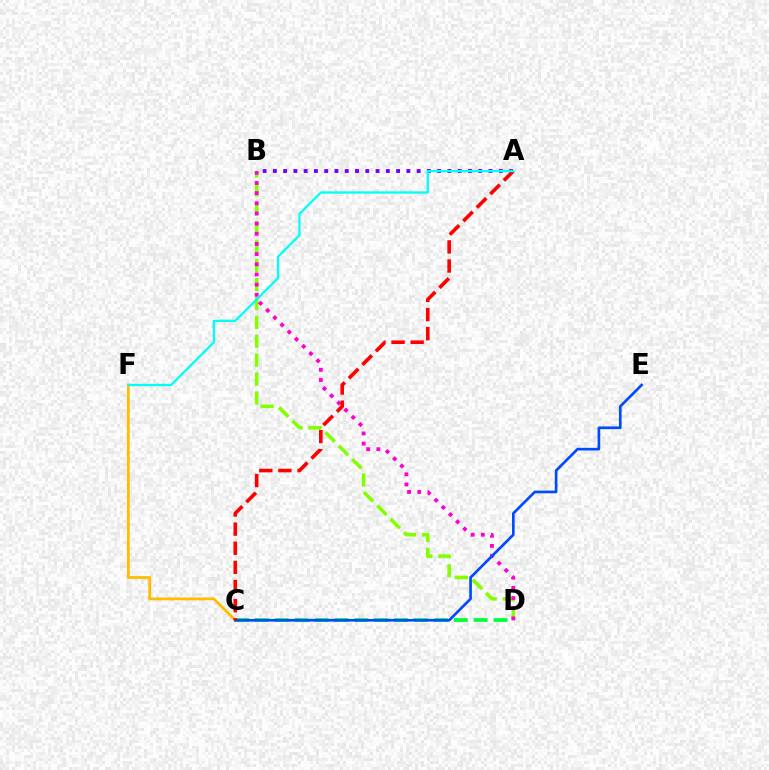{('B', 'D'): [{'color': '#84ff00', 'line_style': 'dashed', 'thickness': 2.57}, {'color': '#ff00cf', 'line_style': 'dotted', 'thickness': 2.76}], ('C', 'D'): [{'color': '#00ff39', 'line_style': 'dashed', 'thickness': 2.7}], ('C', 'F'): [{'color': '#ffbd00', 'line_style': 'solid', 'thickness': 2.0}], ('A', 'B'): [{'color': '#7200ff', 'line_style': 'dotted', 'thickness': 2.79}], ('C', 'E'): [{'color': '#004bff', 'line_style': 'solid', 'thickness': 1.92}], ('A', 'C'): [{'color': '#ff0000', 'line_style': 'dashed', 'thickness': 2.6}], ('A', 'F'): [{'color': '#00fff6', 'line_style': 'solid', 'thickness': 1.64}]}